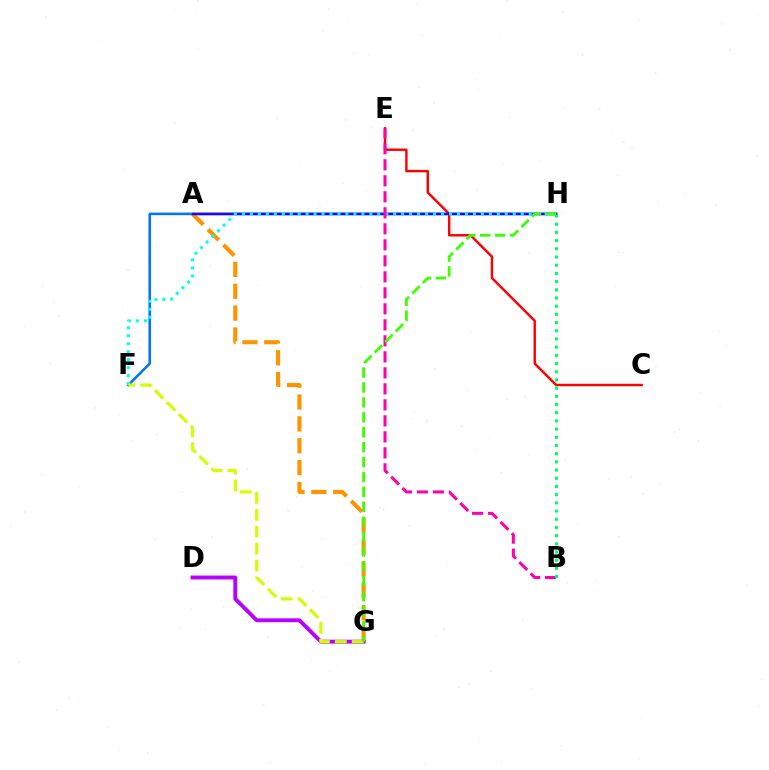{('F', 'H'): [{'color': '#0074ff', 'line_style': 'solid', 'thickness': 1.85}, {'color': '#00fff6', 'line_style': 'dotted', 'thickness': 2.17}], ('C', 'E'): [{'color': '#ff0000', 'line_style': 'solid', 'thickness': 1.75}], ('A', 'G'): [{'color': '#ff9400', 'line_style': 'dashed', 'thickness': 2.97}], ('D', 'G'): [{'color': '#b900ff', 'line_style': 'solid', 'thickness': 2.8}], ('A', 'H'): [{'color': '#2500ff', 'line_style': 'solid', 'thickness': 1.73}], ('F', 'G'): [{'color': '#d1ff00', 'line_style': 'dashed', 'thickness': 2.3}], ('B', 'E'): [{'color': '#ff00ac', 'line_style': 'dashed', 'thickness': 2.17}], ('B', 'H'): [{'color': '#00ff5c', 'line_style': 'dotted', 'thickness': 2.23}], ('G', 'H'): [{'color': '#3dff00', 'line_style': 'dashed', 'thickness': 2.03}]}